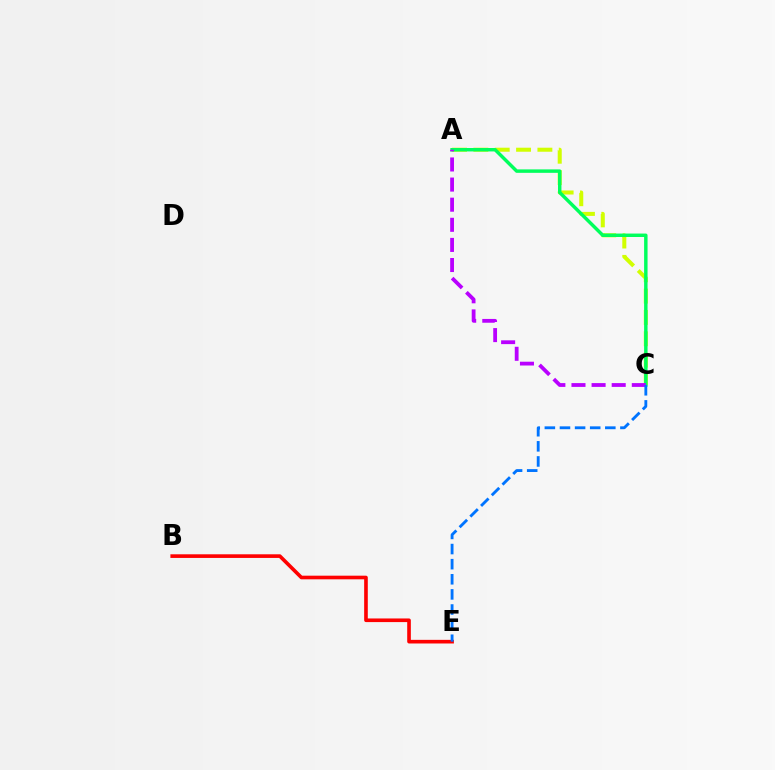{('A', 'C'): [{'color': '#d1ff00', 'line_style': 'dashed', 'thickness': 2.9}, {'color': '#00ff5c', 'line_style': 'solid', 'thickness': 2.48}, {'color': '#b900ff', 'line_style': 'dashed', 'thickness': 2.73}], ('B', 'E'): [{'color': '#ff0000', 'line_style': 'solid', 'thickness': 2.62}], ('C', 'E'): [{'color': '#0074ff', 'line_style': 'dashed', 'thickness': 2.05}]}